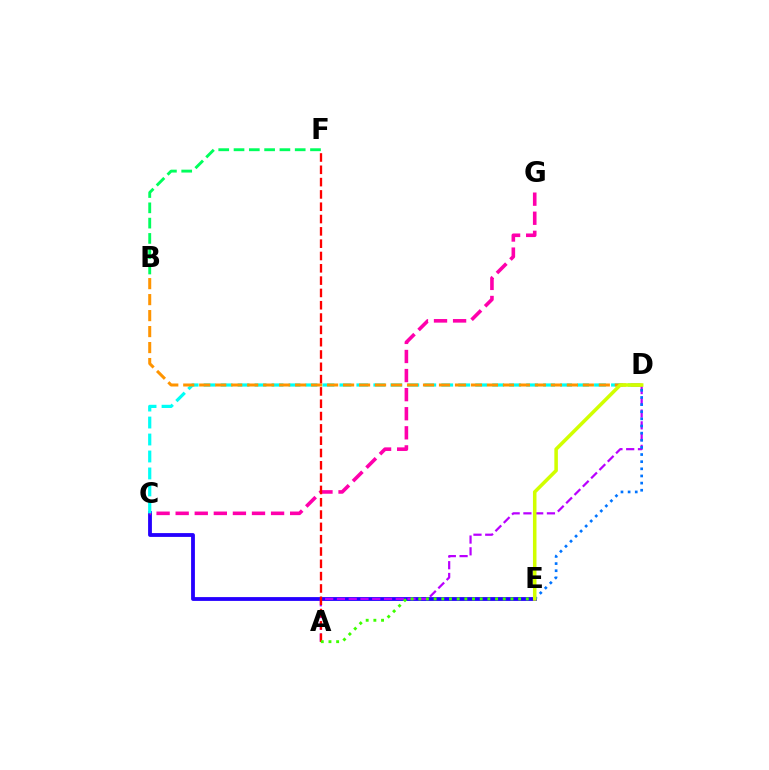{('C', 'E'): [{'color': '#2500ff', 'line_style': 'solid', 'thickness': 2.74}], ('C', 'G'): [{'color': '#ff00ac', 'line_style': 'dashed', 'thickness': 2.59}], ('A', 'D'): [{'color': '#b900ff', 'line_style': 'dashed', 'thickness': 1.6}], ('C', 'D'): [{'color': '#00fff6', 'line_style': 'dashed', 'thickness': 2.31}], ('B', 'D'): [{'color': '#ff9400', 'line_style': 'dashed', 'thickness': 2.17}], ('D', 'E'): [{'color': '#0074ff', 'line_style': 'dotted', 'thickness': 1.94}, {'color': '#d1ff00', 'line_style': 'solid', 'thickness': 2.55}], ('A', 'F'): [{'color': '#ff0000', 'line_style': 'dashed', 'thickness': 1.67}], ('A', 'E'): [{'color': '#3dff00', 'line_style': 'dotted', 'thickness': 2.09}], ('B', 'F'): [{'color': '#00ff5c', 'line_style': 'dashed', 'thickness': 2.08}]}